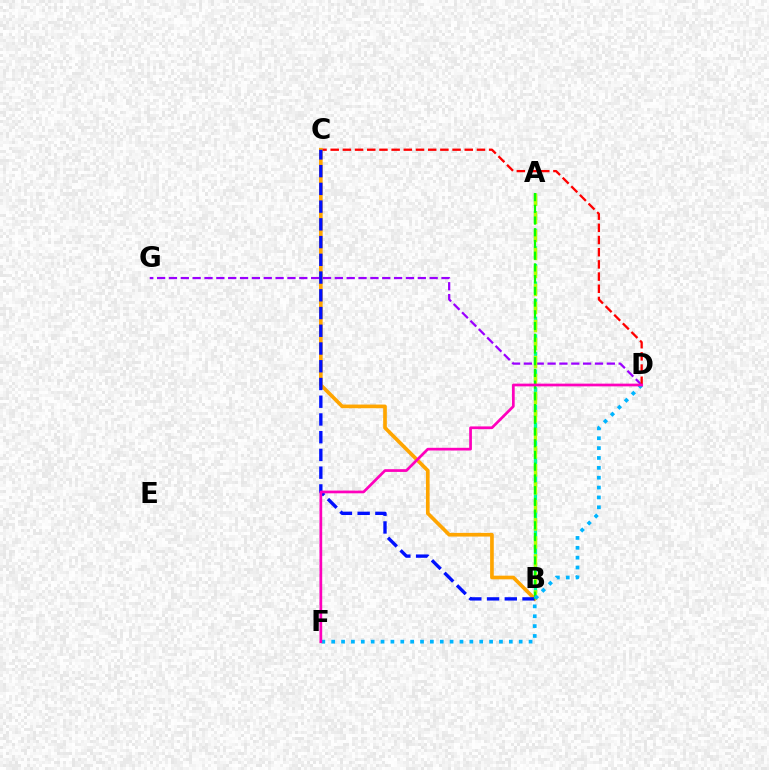{('D', 'G'): [{'color': '#9b00ff', 'line_style': 'dashed', 'thickness': 1.61}], ('C', 'D'): [{'color': '#ff0000', 'line_style': 'dashed', 'thickness': 1.66}], ('A', 'B'): [{'color': '#00ff9d', 'line_style': 'dashed', 'thickness': 2.39}, {'color': '#b3ff00', 'line_style': 'dashed', 'thickness': 2.45}, {'color': '#08ff00', 'line_style': 'dashed', 'thickness': 1.59}], ('B', 'C'): [{'color': '#ffa500', 'line_style': 'solid', 'thickness': 2.64}, {'color': '#0010ff', 'line_style': 'dashed', 'thickness': 2.41}], ('D', 'F'): [{'color': '#00b5ff', 'line_style': 'dotted', 'thickness': 2.68}, {'color': '#ff00bd', 'line_style': 'solid', 'thickness': 1.96}]}